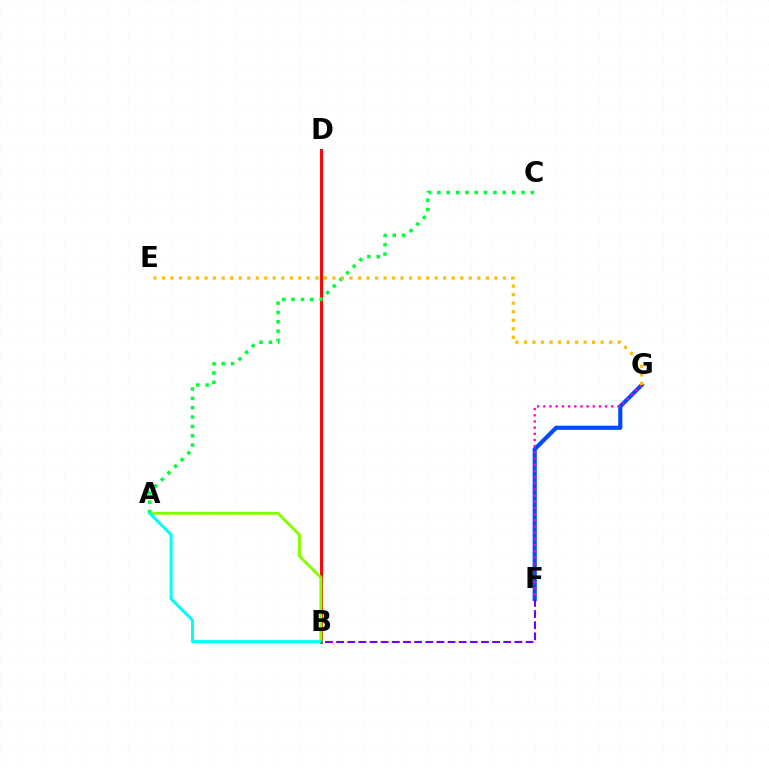{('B', 'D'): [{'color': '#ff0000', 'line_style': 'solid', 'thickness': 2.1}], ('A', 'B'): [{'color': '#84ff00', 'line_style': 'solid', 'thickness': 2.11}, {'color': '#00fff6', 'line_style': 'solid', 'thickness': 2.17}], ('A', 'C'): [{'color': '#00ff39', 'line_style': 'dotted', 'thickness': 2.54}], ('F', 'G'): [{'color': '#004bff', 'line_style': 'solid', 'thickness': 3.0}, {'color': '#ff00cf', 'line_style': 'dotted', 'thickness': 1.68}], ('E', 'G'): [{'color': '#ffbd00', 'line_style': 'dotted', 'thickness': 2.32}], ('B', 'F'): [{'color': '#7200ff', 'line_style': 'dashed', 'thickness': 1.51}]}